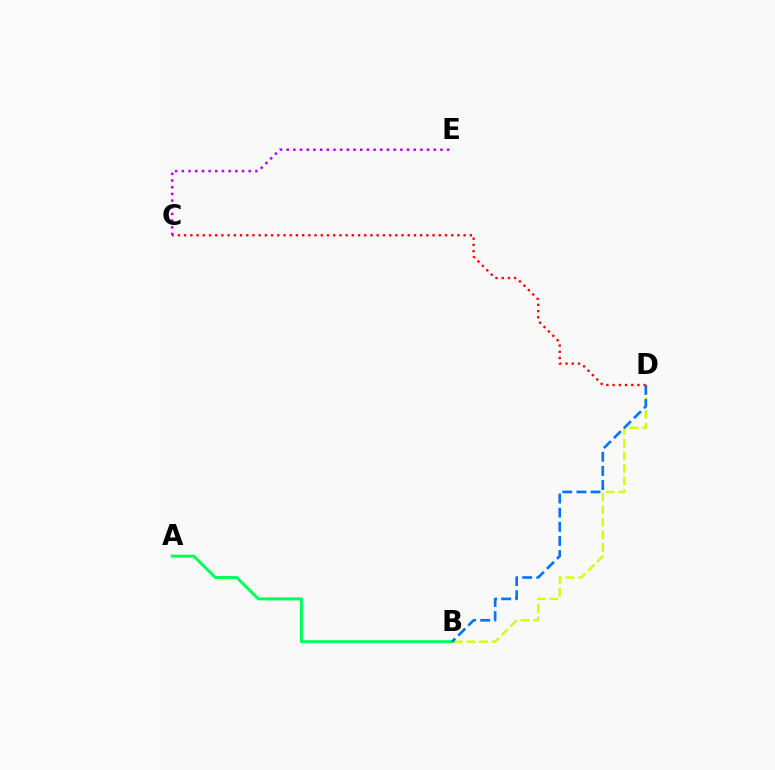{('B', 'D'): [{'color': '#d1ff00', 'line_style': 'dashed', 'thickness': 1.71}, {'color': '#0074ff', 'line_style': 'dashed', 'thickness': 1.92}], ('A', 'B'): [{'color': '#00ff5c', 'line_style': 'solid', 'thickness': 2.14}], ('C', 'D'): [{'color': '#ff0000', 'line_style': 'dotted', 'thickness': 1.69}], ('C', 'E'): [{'color': '#b900ff', 'line_style': 'dotted', 'thickness': 1.82}]}